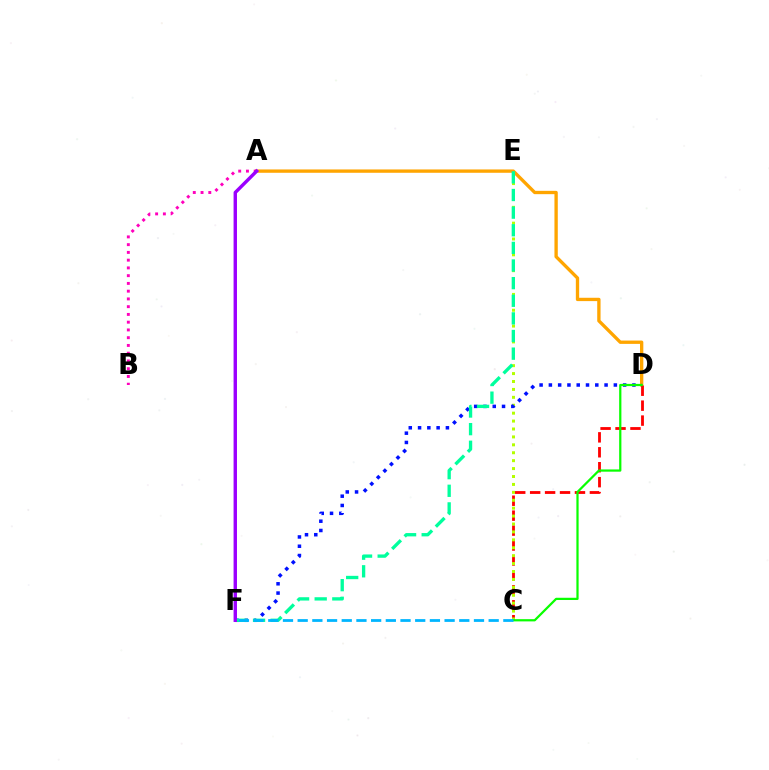{('A', 'D'): [{'color': '#ffa500', 'line_style': 'solid', 'thickness': 2.4}], ('C', 'D'): [{'color': '#ff0000', 'line_style': 'dashed', 'thickness': 2.03}, {'color': '#08ff00', 'line_style': 'solid', 'thickness': 1.61}], ('A', 'B'): [{'color': '#ff00bd', 'line_style': 'dotted', 'thickness': 2.11}], ('C', 'E'): [{'color': '#b3ff00', 'line_style': 'dotted', 'thickness': 2.15}], ('D', 'F'): [{'color': '#0010ff', 'line_style': 'dotted', 'thickness': 2.52}], ('E', 'F'): [{'color': '#00ff9d', 'line_style': 'dashed', 'thickness': 2.39}], ('C', 'F'): [{'color': '#00b5ff', 'line_style': 'dashed', 'thickness': 2.0}], ('A', 'F'): [{'color': '#9b00ff', 'line_style': 'solid', 'thickness': 2.45}]}